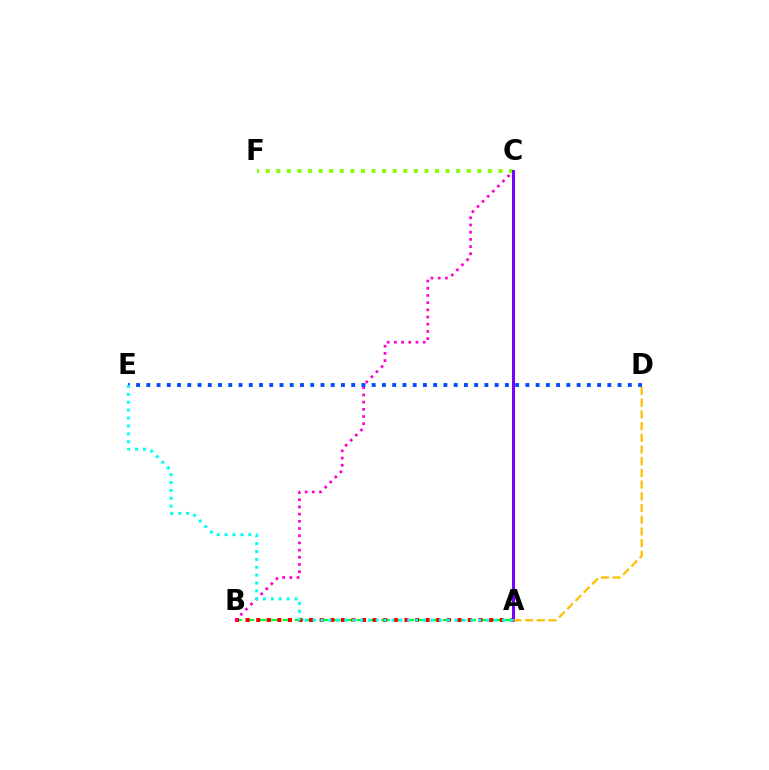{('A', 'B'): [{'color': '#00ff39', 'line_style': 'dashed', 'thickness': 1.67}, {'color': '#ff0000', 'line_style': 'dotted', 'thickness': 2.88}], ('C', 'F'): [{'color': '#84ff00', 'line_style': 'dotted', 'thickness': 2.87}], ('B', 'C'): [{'color': '#ff00cf', 'line_style': 'dotted', 'thickness': 1.96}], ('A', 'C'): [{'color': '#7200ff', 'line_style': 'solid', 'thickness': 2.12}], ('D', 'E'): [{'color': '#004bff', 'line_style': 'dotted', 'thickness': 2.78}], ('A', 'D'): [{'color': '#ffbd00', 'line_style': 'dashed', 'thickness': 1.59}], ('A', 'E'): [{'color': '#00fff6', 'line_style': 'dotted', 'thickness': 2.14}]}